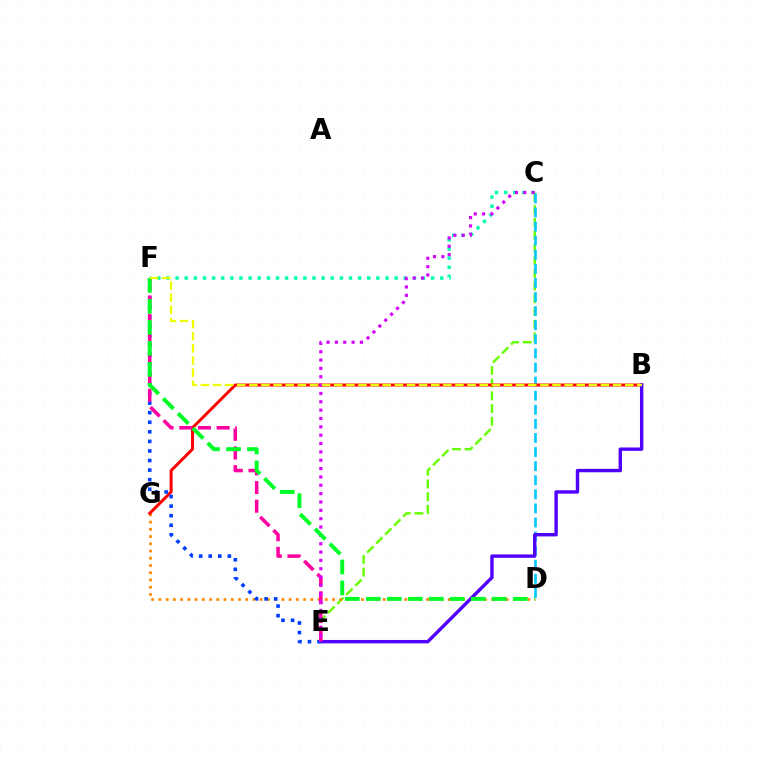{('C', 'F'): [{'color': '#00ffaf', 'line_style': 'dotted', 'thickness': 2.48}], ('C', 'E'): [{'color': '#66ff00', 'line_style': 'dashed', 'thickness': 1.73}, {'color': '#d600ff', 'line_style': 'dotted', 'thickness': 2.27}], ('C', 'D'): [{'color': '#00c7ff', 'line_style': 'dashed', 'thickness': 1.91}], ('D', 'G'): [{'color': '#ff8800', 'line_style': 'dotted', 'thickness': 1.97}], ('B', 'G'): [{'color': '#ff0000', 'line_style': 'solid', 'thickness': 2.14}], ('B', 'E'): [{'color': '#4f00ff', 'line_style': 'solid', 'thickness': 2.44}], ('E', 'F'): [{'color': '#003fff', 'line_style': 'dotted', 'thickness': 2.6}, {'color': '#ff00a0', 'line_style': 'dashed', 'thickness': 2.54}], ('D', 'F'): [{'color': '#00ff27', 'line_style': 'dashed', 'thickness': 2.85}], ('B', 'F'): [{'color': '#eeff00', 'line_style': 'dashed', 'thickness': 1.65}]}